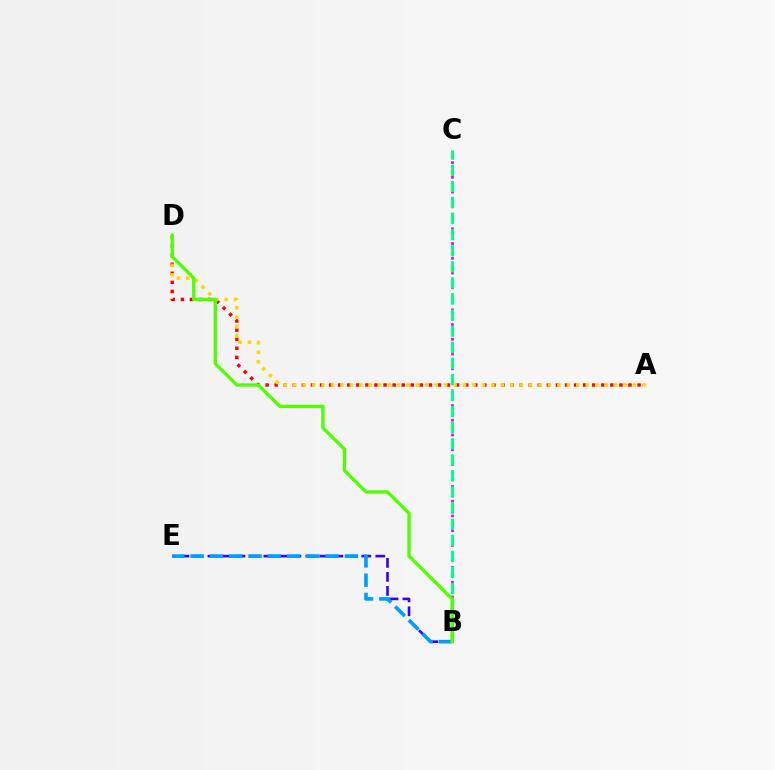{('A', 'D'): [{'color': '#ff0000', 'line_style': 'dotted', 'thickness': 2.47}, {'color': '#ffd500', 'line_style': 'dotted', 'thickness': 2.56}], ('B', 'E'): [{'color': '#3700ff', 'line_style': 'dashed', 'thickness': 1.9}, {'color': '#009eff', 'line_style': 'dashed', 'thickness': 2.62}], ('B', 'C'): [{'color': '#ff00ed', 'line_style': 'dotted', 'thickness': 2.0}, {'color': '#00ff86', 'line_style': 'dashed', 'thickness': 2.19}], ('B', 'D'): [{'color': '#4fff00', 'line_style': 'solid', 'thickness': 2.39}]}